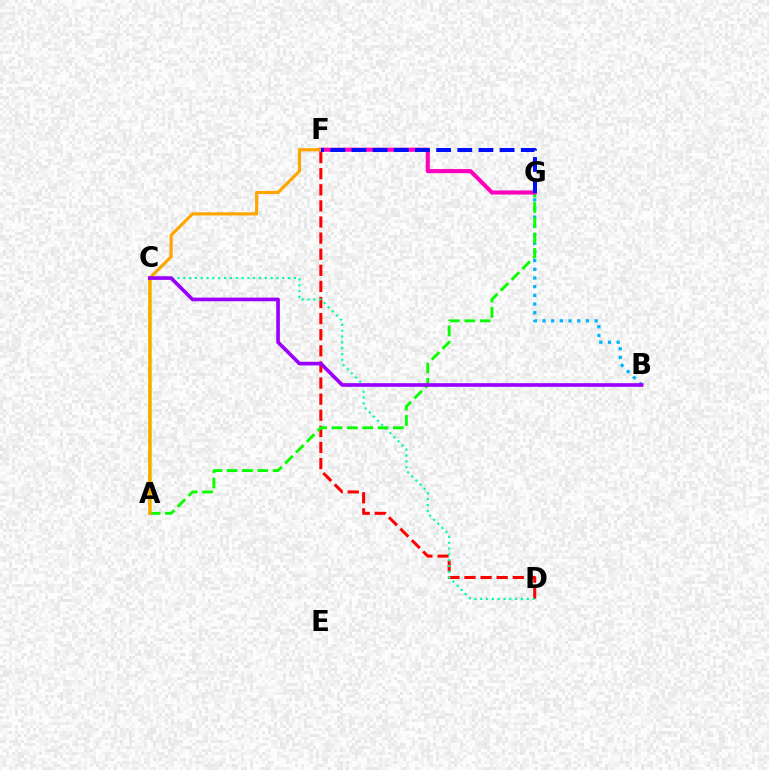{('B', 'G'): [{'color': '#00b5ff', 'line_style': 'dotted', 'thickness': 2.36}], ('D', 'F'): [{'color': '#ff0000', 'line_style': 'dashed', 'thickness': 2.19}], ('C', 'D'): [{'color': '#00ff9d', 'line_style': 'dotted', 'thickness': 1.58}], ('A', 'C'): [{'color': '#b3ff00', 'line_style': 'solid', 'thickness': 2.1}], ('A', 'G'): [{'color': '#08ff00', 'line_style': 'dashed', 'thickness': 2.08}], ('F', 'G'): [{'color': '#ff00bd', 'line_style': 'solid', 'thickness': 2.95}, {'color': '#0010ff', 'line_style': 'dashed', 'thickness': 2.88}], ('A', 'F'): [{'color': '#ffa500', 'line_style': 'solid', 'thickness': 2.27}], ('B', 'C'): [{'color': '#9b00ff', 'line_style': 'solid', 'thickness': 2.63}]}